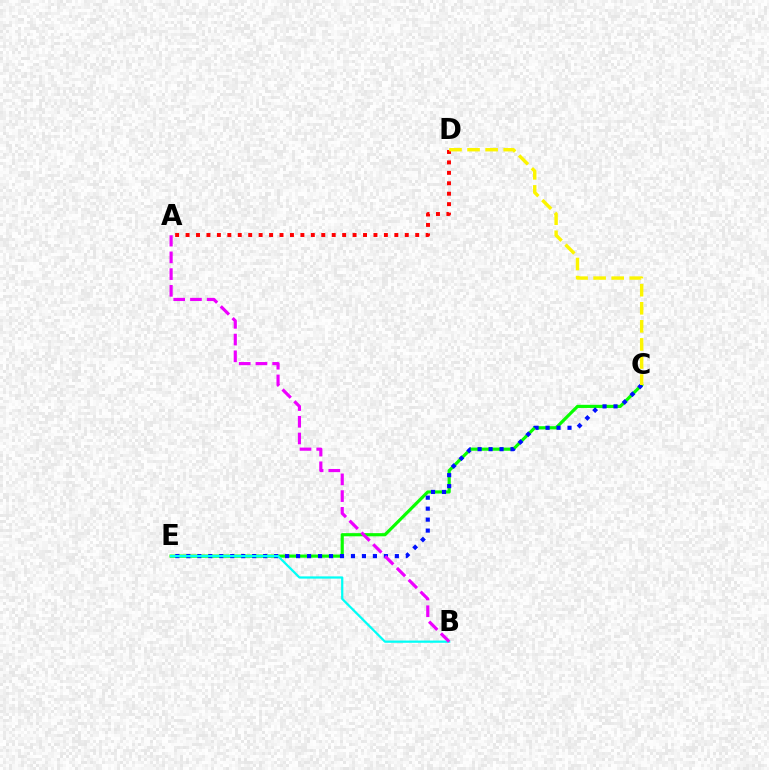{('C', 'E'): [{'color': '#08ff00', 'line_style': 'solid', 'thickness': 2.28}, {'color': '#0010ff', 'line_style': 'dotted', 'thickness': 2.98}], ('A', 'D'): [{'color': '#ff0000', 'line_style': 'dotted', 'thickness': 2.84}], ('C', 'D'): [{'color': '#fcf500', 'line_style': 'dashed', 'thickness': 2.45}], ('B', 'E'): [{'color': '#00fff6', 'line_style': 'solid', 'thickness': 1.61}], ('A', 'B'): [{'color': '#ee00ff', 'line_style': 'dashed', 'thickness': 2.27}]}